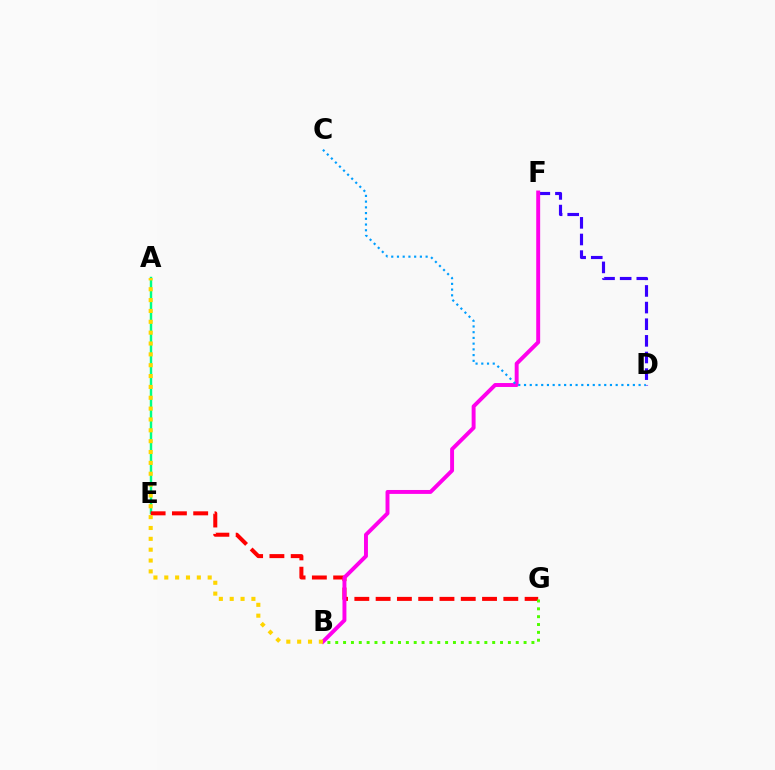{('A', 'E'): [{'color': '#00ff86', 'line_style': 'solid', 'thickness': 1.77}], ('D', 'F'): [{'color': '#3700ff', 'line_style': 'dashed', 'thickness': 2.26}], ('E', 'G'): [{'color': '#ff0000', 'line_style': 'dashed', 'thickness': 2.89}], ('B', 'F'): [{'color': '#ff00ed', 'line_style': 'solid', 'thickness': 2.83}], ('A', 'B'): [{'color': '#ffd500', 'line_style': 'dotted', 'thickness': 2.95}], ('B', 'G'): [{'color': '#4fff00', 'line_style': 'dotted', 'thickness': 2.13}], ('C', 'D'): [{'color': '#009eff', 'line_style': 'dotted', 'thickness': 1.56}]}